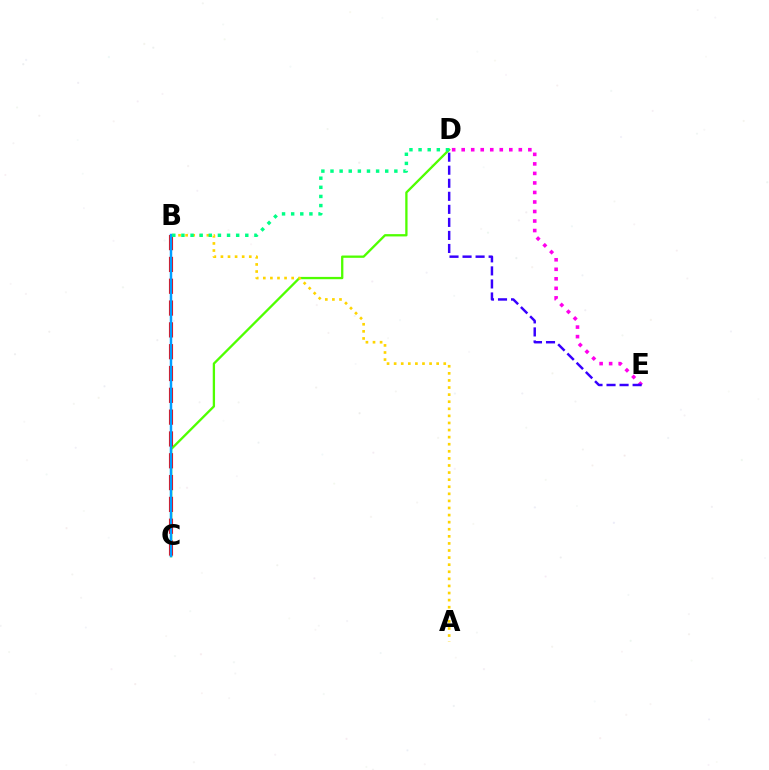{('D', 'E'): [{'color': '#ff00ed', 'line_style': 'dotted', 'thickness': 2.59}, {'color': '#3700ff', 'line_style': 'dashed', 'thickness': 1.77}], ('C', 'D'): [{'color': '#4fff00', 'line_style': 'solid', 'thickness': 1.66}], ('B', 'C'): [{'color': '#ff0000', 'line_style': 'dashed', 'thickness': 2.96}, {'color': '#009eff', 'line_style': 'solid', 'thickness': 1.76}], ('A', 'B'): [{'color': '#ffd500', 'line_style': 'dotted', 'thickness': 1.93}], ('B', 'D'): [{'color': '#00ff86', 'line_style': 'dotted', 'thickness': 2.48}]}